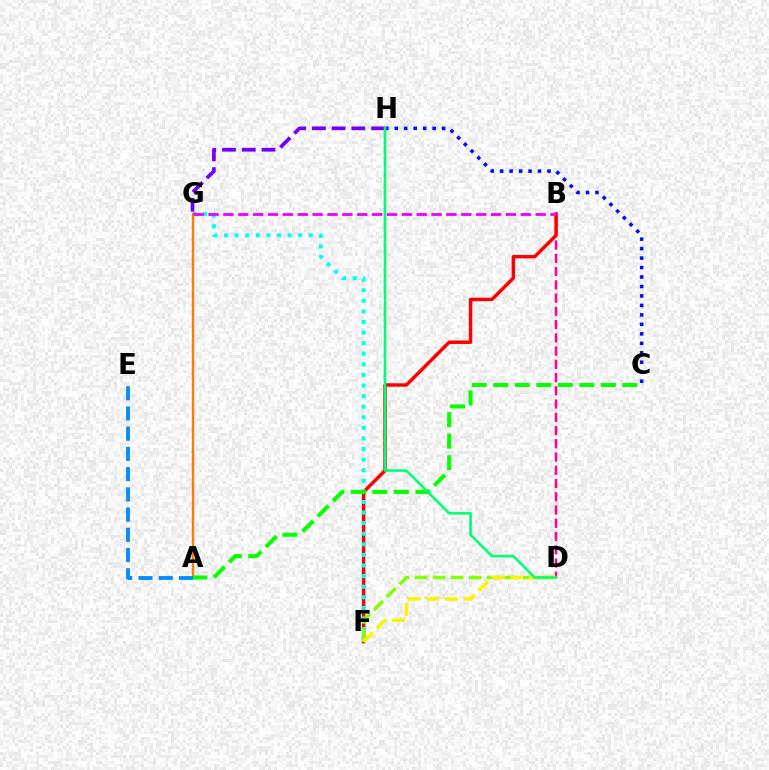{('B', 'D'): [{'color': '#ff0094', 'line_style': 'dashed', 'thickness': 1.8}], ('B', 'F'): [{'color': '#ff0000', 'line_style': 'solid', 'thickness': 2.48}], ('F', 'G'): [{'color': '#00fff6', 'line_style': 'dotted', 'thickness': 2.88}], ('A', 'G'): [{'color': '#ff7c00', 'line_style': 'solid', 'thickness': 1.69}], ('B', 'G'): [{'color': '#ee00ff', 'line_style': 'dashed', 'thickness': 2.02}], ('D', 'F'): [{'color': '#84ff00', 'line_style': 'dashed', 'thickness': 2.45}, {'color': '#fcf500', 'line_style': 'dashed', 'thickness': 2.53}], ('C', 'H'): [{'color': '#0010ff', 'line_style': 'dotted', 'thickness': 2.57}], ('A', 'C'): [{'color': '#08ff00', 'line_style': 'dashed', 'thickness': 2.92}], ('A', 'E'): [{'color': '#008cff', 'line_style': 'dashed', 'thickness': 2.75}], ('G', 'H'): [{'color': '#7200ff', 'line_style': 'dashed', 'thickness': 2.68}], ('D', 'H'): [{'color': '#00ff74', 'line_style': 'solid', 'thickness': 1.85}]}